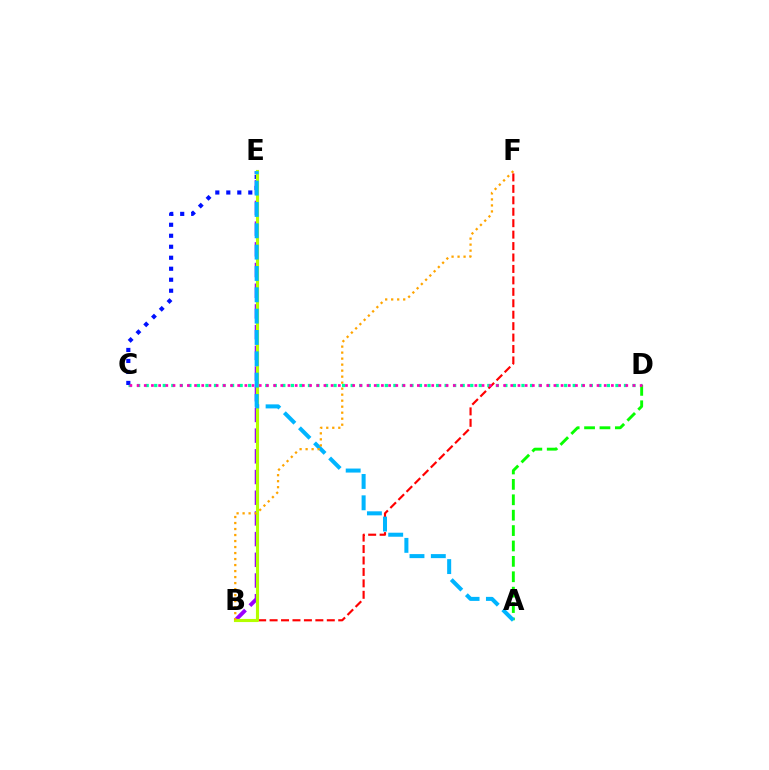{('C', 'D'): [{'color': '#00ff9d', 'line_style': 'dotted', 'thickness': 2.32}, {'color': '#ff00bd', 'line_style': 'dotted', 'thickness': 1.95}], ('A', 'D'): [{'color': '#08ff00', 'line_style': 'dashed', 'thickness': 2.09}], ('B', 'E'): [{'color': '#9b00ff', 'line_style': 'dashed', 'thickness': 2.81}, {'color': '#b3ff00', 'line_style': 'solid', 'thickness': 2.25}], ('C', 'E'): [{'color': '#0010ff', 'line_style': 'dotted', 'thickness': 2.99}], ('B', 'F'): [{'color': '#ff0000', 'line_style': 'dashed', 'thickness': 1.55}, {'color': '#ffa500', 'line_style': 'dotted', 'thickness': 1.63}], ('A', 'E'): [{'color': '#00b5ff', 'line_style': 'dashed', 'thickness': 2.9}]}